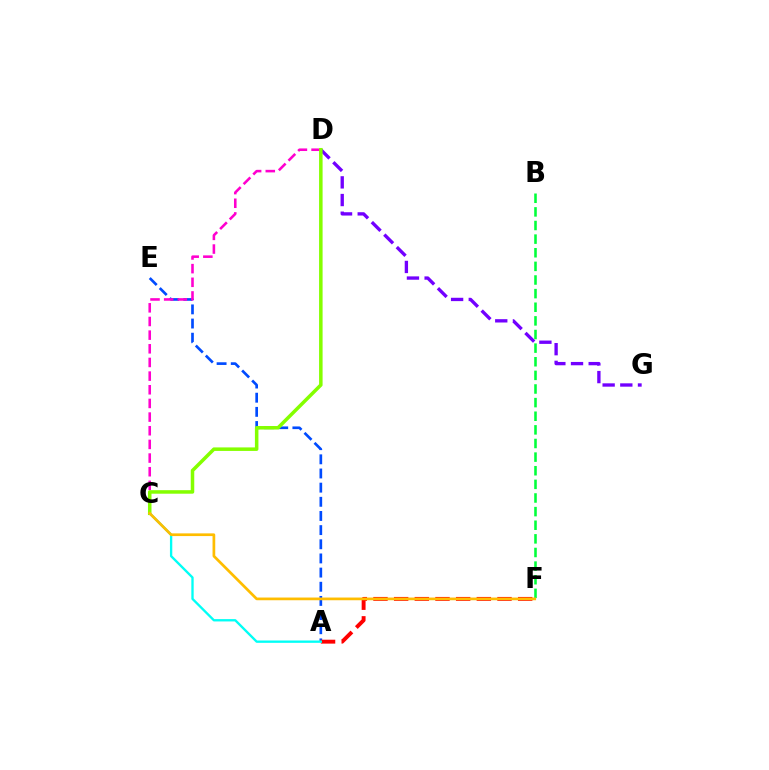{('A', 'E'): [{'color': '#004bff', 'line_style': 'dashed', 'thickness': 1.92}], ('C', 'D'): [{'color': '#ff00cf', 'line_style': 'dashed', 'thickness': 1.86}, {'color': '#84ff00', 'line_style': 'solid', 'thickness': 2.53}], ('D', 'G'): [{'color': '#7200ff', 'line_style': 'dashed', 'thickness': 2.4}], ('A', 'F'): [{'color': '#ff0000', 'line_style': 'dashed', 'thickness': 2.81}], ('A', 'C'): [{'color': '#00fff6', 'line_style': 'solid', 'thickness': 1.68}], ('B', 'F'): [{'color': '#00ff39', 'line_style': 'dashed', 'thickness': 1.85}], ('C', 'F'): [{'color': '#ffbd00', 'line_style': 'solid', 'thickness': 1.95}]}